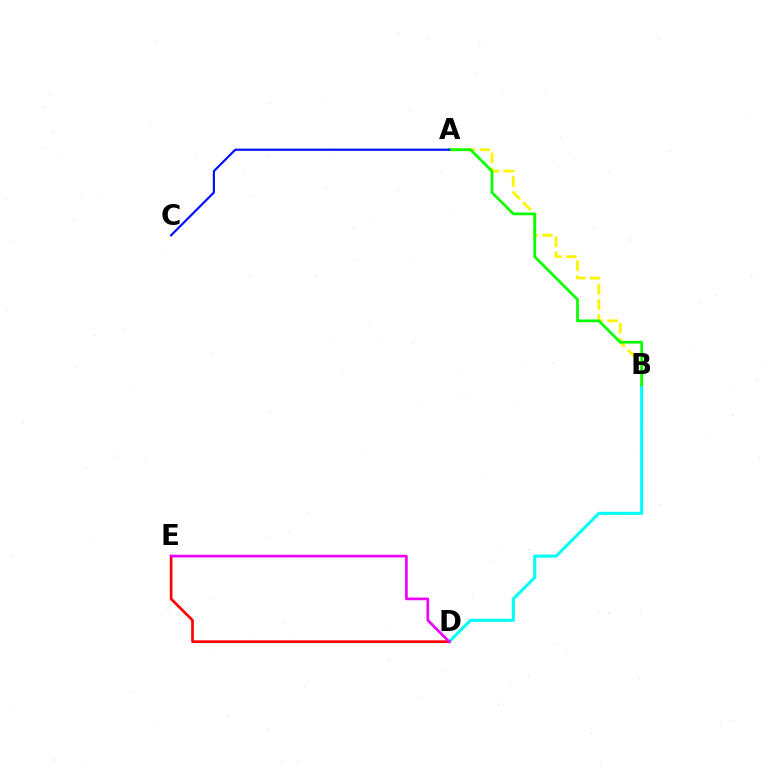{('A', 'B'): [{'color': '#fcf500', 'line_style': 'dashed', 'thickness': 2.05}, {'color': '#08ff00', 'line_style': 'solid', 'thickness': 1.98}], ('B', 'D'): [{'color': '#00fff6', 'line_style': 'solid', 'thickness': 2.2}], ('D', 'E'): [{'color': '#ff0000', 'line_style': 'solid', 'thickness': 1.92}, {'color': '#ee00ff', 'line_style': 'solid', 'thickness': 1.93}], ('A', 'C'): [{'color': '#0010ff', 'line_style': 'solid', 'thickness': 1.57}]}